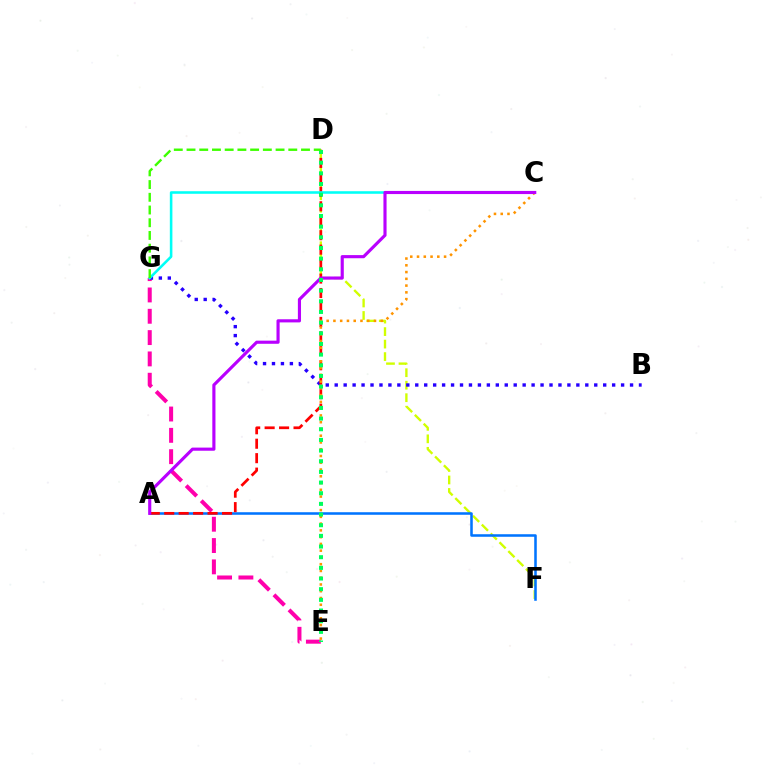{('D', 'F'): [{'color': '#d1ff00', 'line_style': 'dashed', 'thickness': 1.7}], ('E', 'G'): [{'color': '#ff00ac', 'line_style': 'dashed', 'thickness': 2.9}], ('B', 'G'): [{'color': '#2500ff', 'line_style': 'dotted', 'thickness': 2.43}], ('A', 'F'): [{'color': '#0074ff', 'line_style': 'solid', 'thickness': 1.84}], ('A', 'D'): [{'color': '#ff0000', 'line_style': 'dashed', 'thickness': 1.96}], ('C', 'E'): [{'color': '#ff9400', 'line_style': 'dotted', 'thickness': 1.84}], ('C', 'G'): [{'color': '#00fff6', 'line_style': 'solid', 'thickness': 1.85}], ('A', 'C'): [{'color': '#b900ff', 'line_style': 'solid', 'thickness': 2.26}], ('D', 'E'): [{'color': '#00ff5c', 'line_style': 'dotted', 'thickness': 2.9}], ('D', 'G'): [{'color': '#3dff00', 'line_style': 'dashed', 'thickness': 1.73}]}